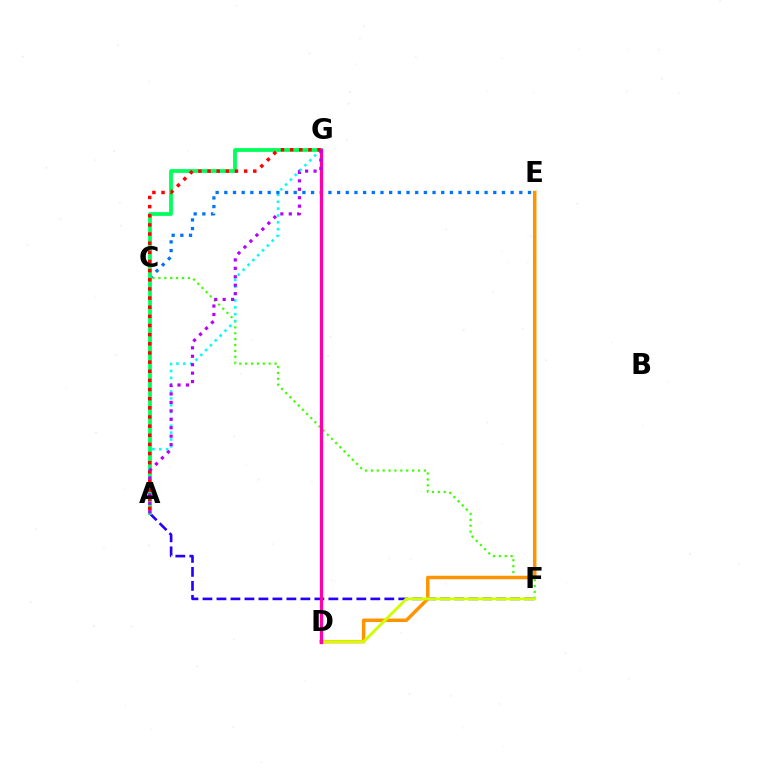{('A', 'F'): [{'color': '#2500ff', 'line_style': 'dashed', 'thickness': 1.9}], ('C', 'F'): [{'color': '#3dff00', 'line_style': 'dotted', 'thickness': 1.6}], ('D', 'E'): [{'color': '#ff9400', 'line_style': 'solid', 'thickness': 2.5}], ('D', 'F'): [{'color': '#d1ff00', 'line_style': 'solid', 'thickness': 2.07}], ('A', 'G'): [{'color': '#00fff6', 'line_style': 'dotted', 'thickness': 1.86}, {'color': '#00ff5c', 'line_style': 'solid', 'thickness': 2.71}, {'color': '#ff0000', 'line_style': 'dotted', 'thickness': 2.49}, {'color': '#b900ff', 'line_style': 'dotted', 'thickness': 2.29}], ('C', 'E'): [{'color': '#0074ff', 'line_style': 'dotted', 'thickness': 2.36}], ('D', 'G'): [{'color': '#ff00ac', 'line_style': 'solid', 'thickness': 2.33}]}